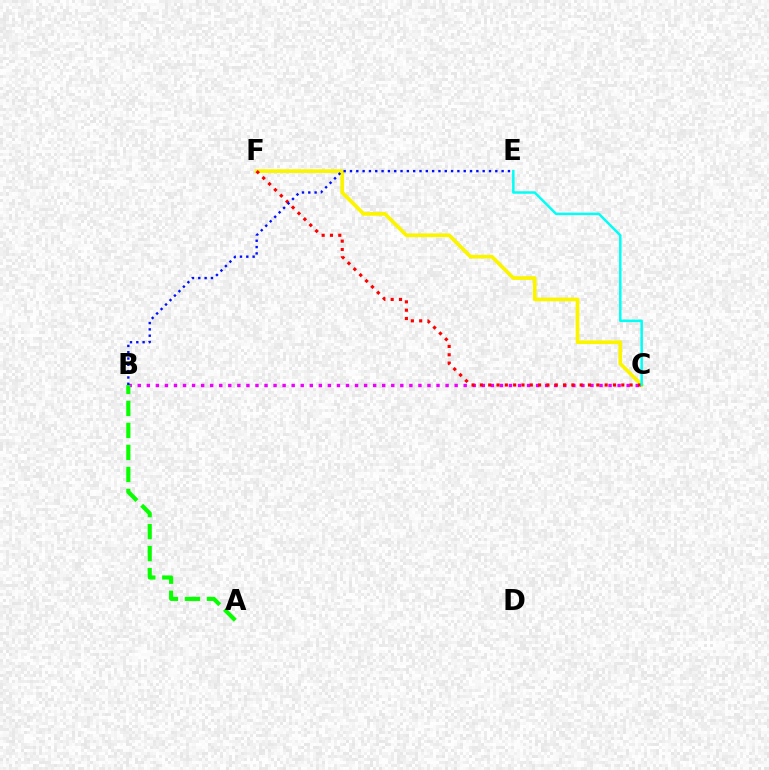{('B', 'C'): [{'color': '#ee00ff', 'line_style': 'dotted', 'thickness': 2.46}], ('A', 'B'): [{'color': '#08ff00', 'line_style': 'dashed', 'thickness': 2.99}], ('C', 'F'): [{'color': '#fcf500', 'line_style': 'solid', 'thickness': 2.67}, {'color': '#ff0000', 'line_style': 'dotted', 'thickness': 2.26}], ('B', 'E'): [{'color': '#0010ff', 'line_style': 'dotted', 'thickness': 1.72}], ('C', 'E'): [{'color': '#00fff6', 'line_style': 'solid', 'thickness': 1.78}]}